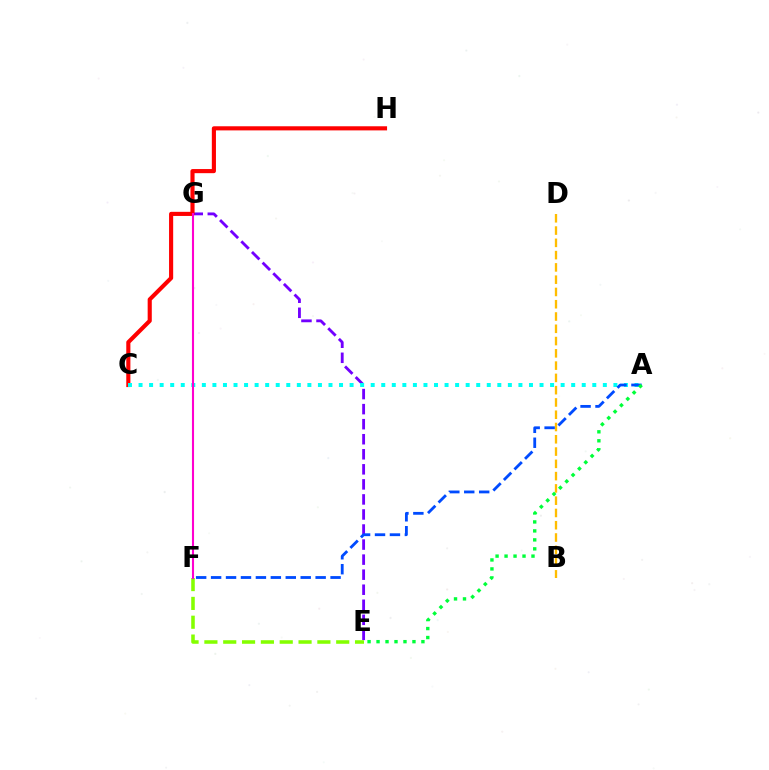{('E', 'G'): [{'color': '#7200ff', 'line_style': 'dashed', 'thickness': 2.04}], ('B', 'D'): [{'color': '#ffbd00', 'line_style': 'dashed', 'thickness': 1.67}], ('C', 'H'): [{'color': '#ff0000', 'line_style': 'solid', 'thickness': 2.97}], ('E', 'F'): [{'color': '#84ff00', 'line_style': 'dashed', 'thickness': 2.56}], ('A', 'C'): [{'color': '#00fff6', 'line_style': 'dotted', 'thickness': 2.87}], ('A', 'F'): [{'color': '#004bff', 'line_style': 'dashed', 'thickness': 2.03}], ('A', 'E'): [{'color': '#00ff39', 'line_style': 'dotted', 'thickness': 2.44}], ('F', 'G'): [{'color': '#ff00cf', 'line_style': 'solid', 'thickness': 1.51}]}